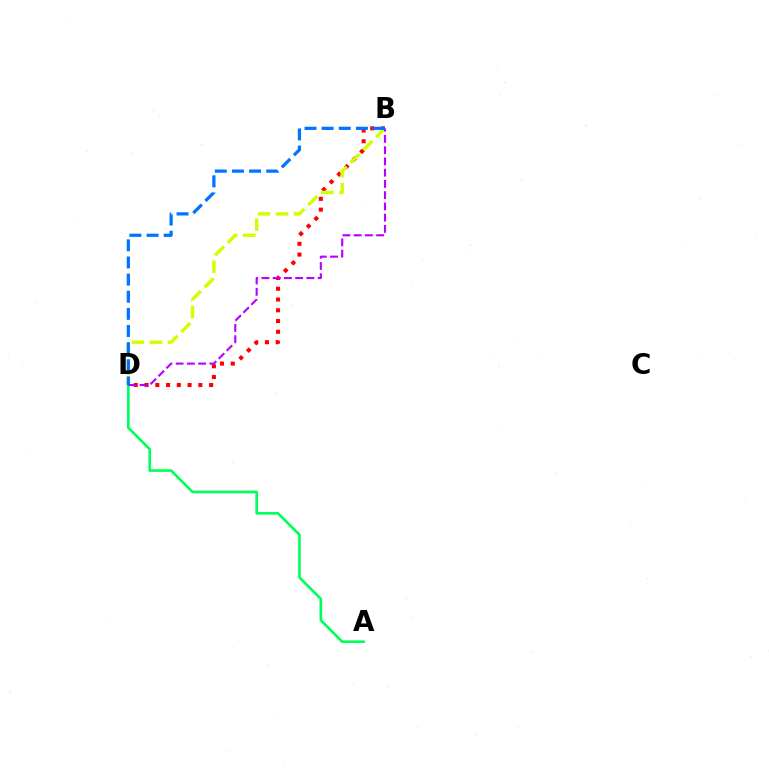{('A', 'D'): [{'color': '#00ff5c', 'line_style': 'solid', 'thickness': 1.91}], ('B', 'D'): [{'color': '#ff0000', 'line_style': 'dotted', 'thickness': 2.92}, {'color': '#d1ff00', 'line_style': 'dashed', 'thickness': 2.46}, {'color': '#b900ff', 'line_style': 'dashed', 'thickness': 1.53}, {'color': '#0074ff', 'line_style': 'dashed', 'thickness': 2.33}]}